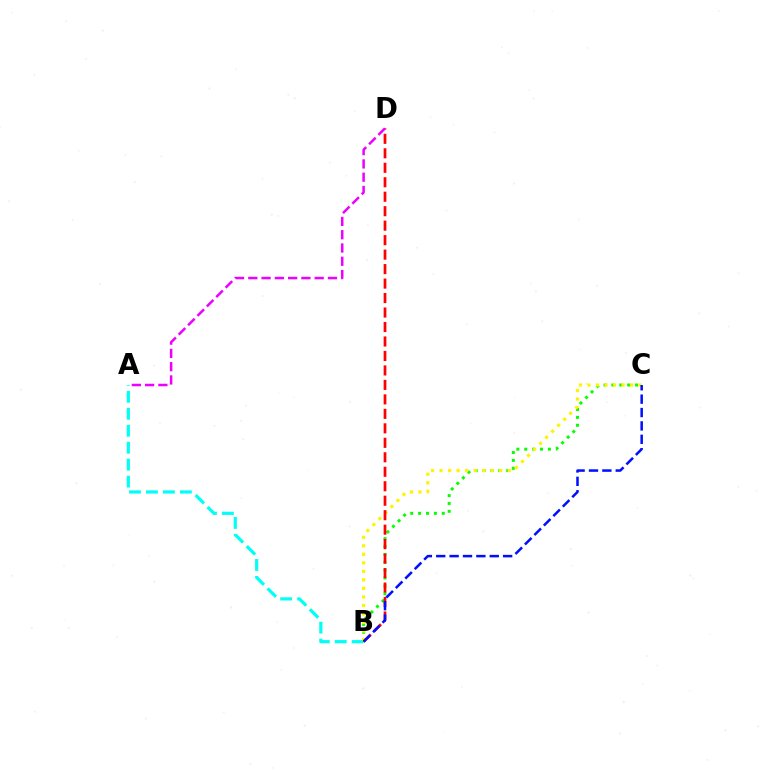{('B', 'C'): [{'color': '#08ff00', 'line_style': 'dotted', 'thickness': 2.14}, {'color': '#fcf500', 'line_style': 'dotted', 'thickness': 2.31}, {'color': '#0010ff', 'line_style': 'dashed', 'thickness': 1.82}], ('A', 'B'): [{'color': '#00fff6', 'line_style': 'dashed', 'thickness': 2.3}], ('B', 'D'): [{'color': '#ff0000', 'line_style': 'dashed', 'thickness': 1.97}], ('A', 'D'): [{'color': '#ee00ff', 'line_style': 'dashed', 'thickness': 1.8}]}